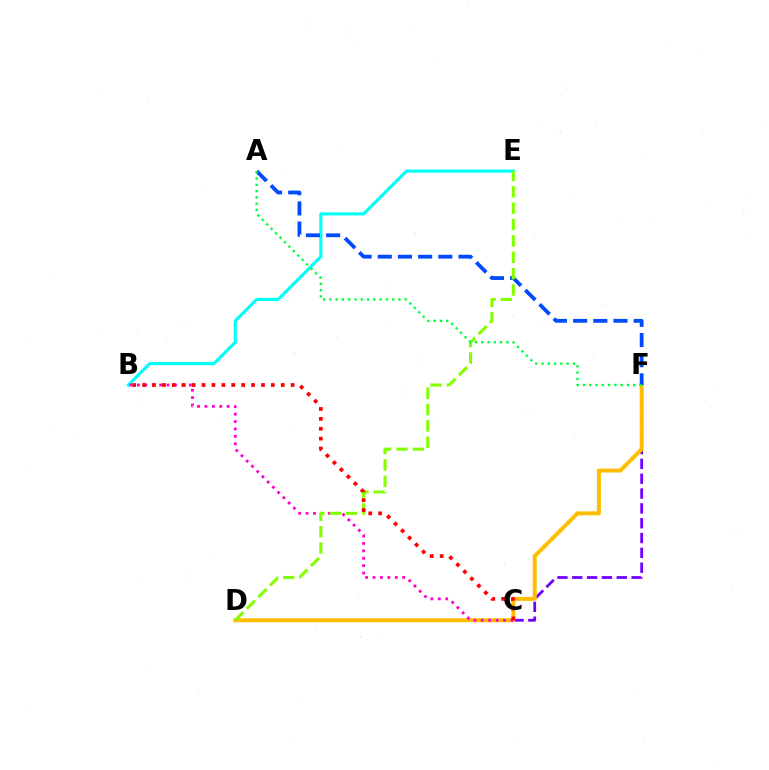{('C', 'F'): [{'color': '#7200ff', 'line_style': 'dashed', 'thickness': 2.02}], ('B', 'E'): [{'color': '#00fff6', 'line_style': 'solid', 'thickness': 2.25}], ('D', 'F'): [{'color': '#ffbd00', 'line_style': 'solid', 'thickness': 2.85}], ('A', 'F'): [{'color': '#004bff', 'line_style': 'dashed', 'thickness': 2.74}, {'color': '#00ff39', 'line_style': 'dotted', 'thickness': 1.71}], ('B', 'C'): [{'color': '#ff00cf', 'line_style': 'dotted', 'thickness': 2.01}, {'color': '#ff0000', 'line_style': 'dotted', 'thickness': 2.69}], ('D', 'E'): [{'color': '#84ff00', 'line_style': 'dashed', 'thickness': 2.22}]}